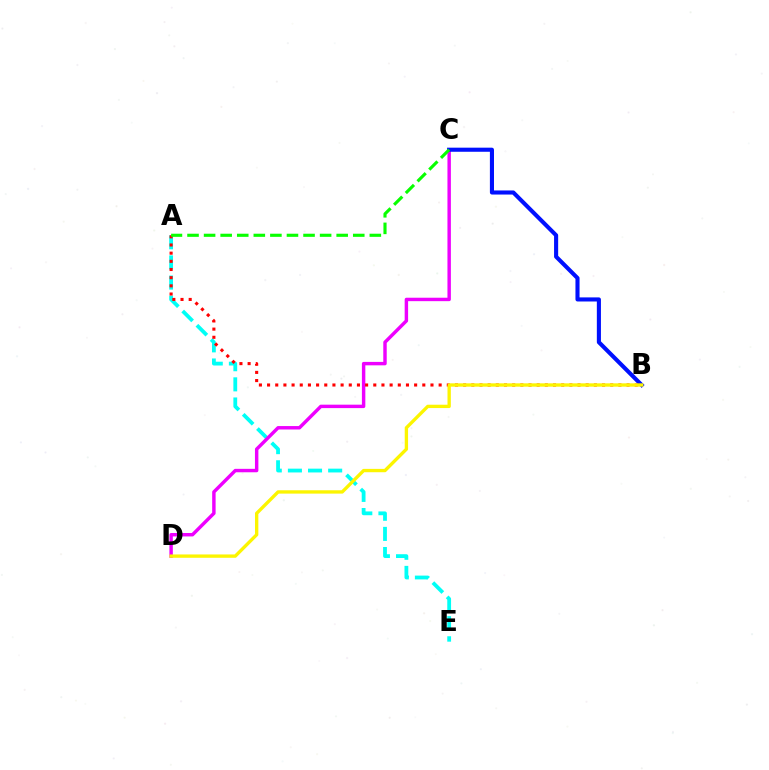{('A', 'E'): [{'color': '#00fff6', 'line_style': 'dashed', 'thickness': 2.73}], ('C', 'D'): [{'color': '#ee00ff', 'line_style': 'solid', 'thickness': 2.47}], ('B', 'C'): [{'color': '#0010ff', 'line_style': 'solid', 'thickness': 2.95}], ('A', 'B'): [{'color': '#ff0000', 'line_style': 'dotted', 'thickness': 2.22}], ('B', 'D'): [{'color': '#fcf500', 'line_style': 'solid', 'thickness': 2.41}], ('A', 'C'): [{'color': '#08ff00', 'line_style': 'dashed', 'thickness': 2.25}]}